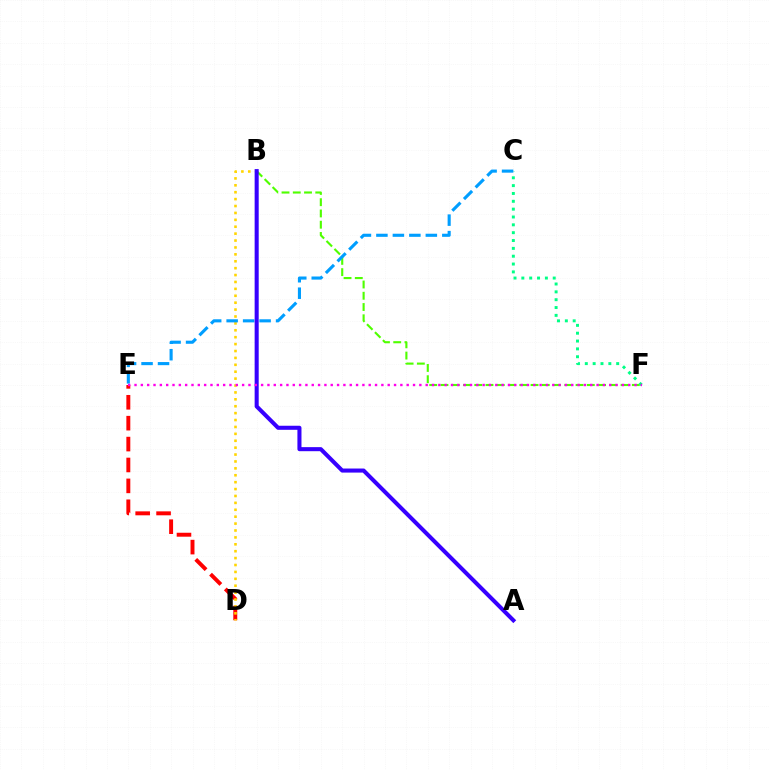{('D', 'E'): [{'color': '#ff0000', 'line_style': 'dashed', 'thickness': 2.84}], ('B', 'D'): [{'color': '#ffd500', 'line_style': 'dotted', 'thickness': 1.88}], ('B', 'F'): [{'color': '#4fff00', 'line_style': 'dashed', 'thickness': 1.53}], ('C', 'F'): [{'color': '#00ff86', 'line_style': 'dotted', 'thickness': 2.13}], ('C', 'E'): [{'color': '#009eff', 'line_style': 'dashed', 'thickness': 2.24}], ('A', 'B'): [{'color': '#3700ff', 'line_style': 'solid', 'thickness': 2.92}], ('E', 'F'): [{'color': '#ff00ed', 'line_style': 'dotted', 'thickness': 1.72}]}